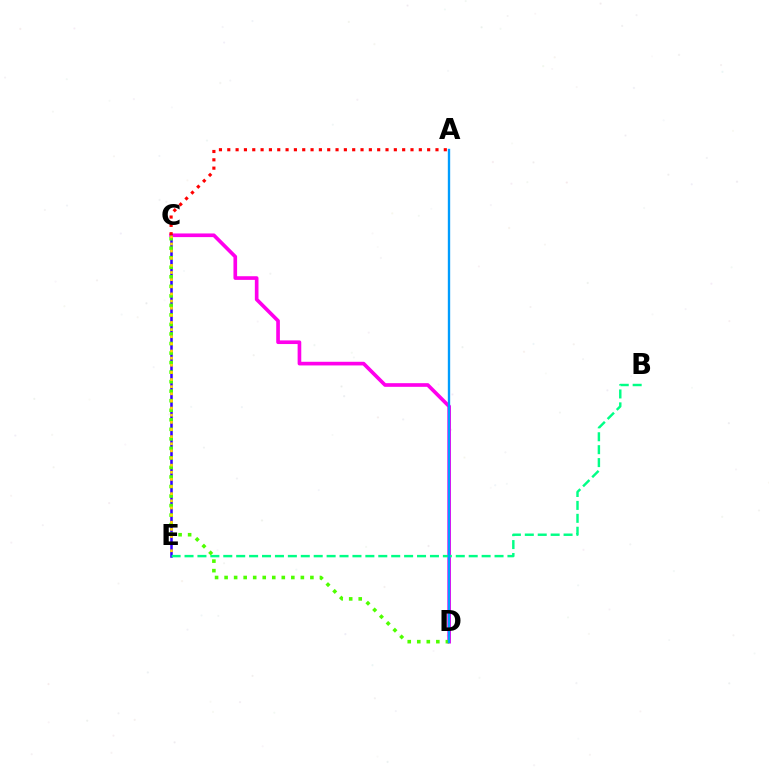{('C', 'D'): [{'color': '#ff00ed', 'line_style': 'solid', 'thickness': 2.63}, {'color': '#4fff00', 'line_style': 'dotted', 'thickness': 2.59}], ('C', 'E'): [{'color': '#3700ff', 'line_style': 'solid', 'thickness': 1.83}, {'color': '#ffd500', 'line_style': 'dotted', 'thickness': 1.94}], ('B', 'E'): [{'color': '#00ff86', 'line_style': 'dashed', 'thickness': 1.75}], ('A', 'C'): [{'color': '#ff0000', 'line_style': 'dotted', 'thickness': 2.26}], ('A', 'D'): [{'color': '#009eff', 'line_style': 'solid', 'thickness': 1.7}]}